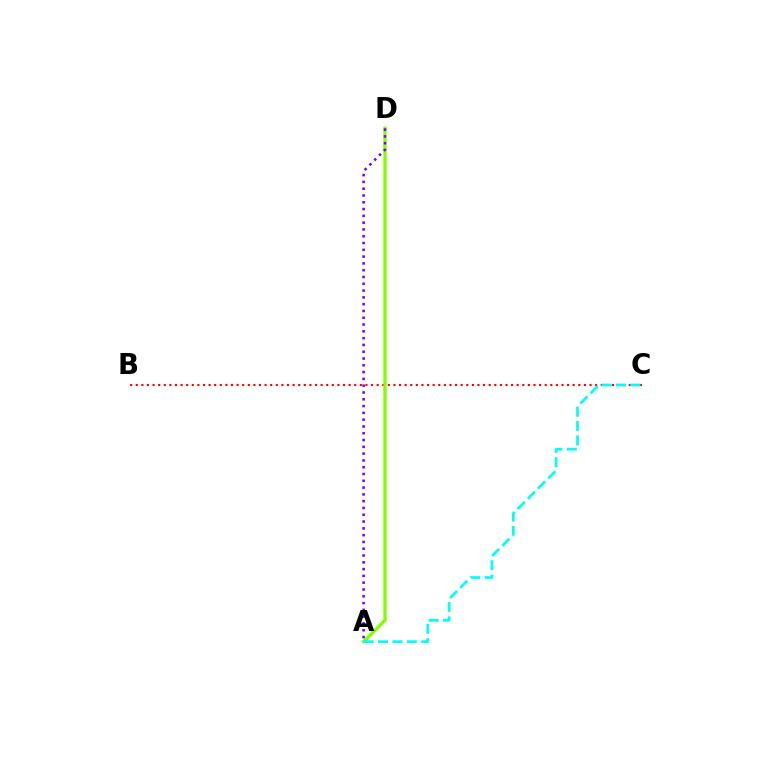{('B', 'C'): [{'color': '#ff0000', 'line_style': 'dotted', 'thickness': 1.52}], ('A', 'D'): [{'color': '#84ff00', 'line_style': 'solid', 'thickness': 2.4}, {'color': '#7200ff', 'line_style': 'dotted', 'thickness': 1.85}], ('A', 'C'): [{'color': '#00fff6', 'line_style': 'dashed', 'thickness': 1.96}]}